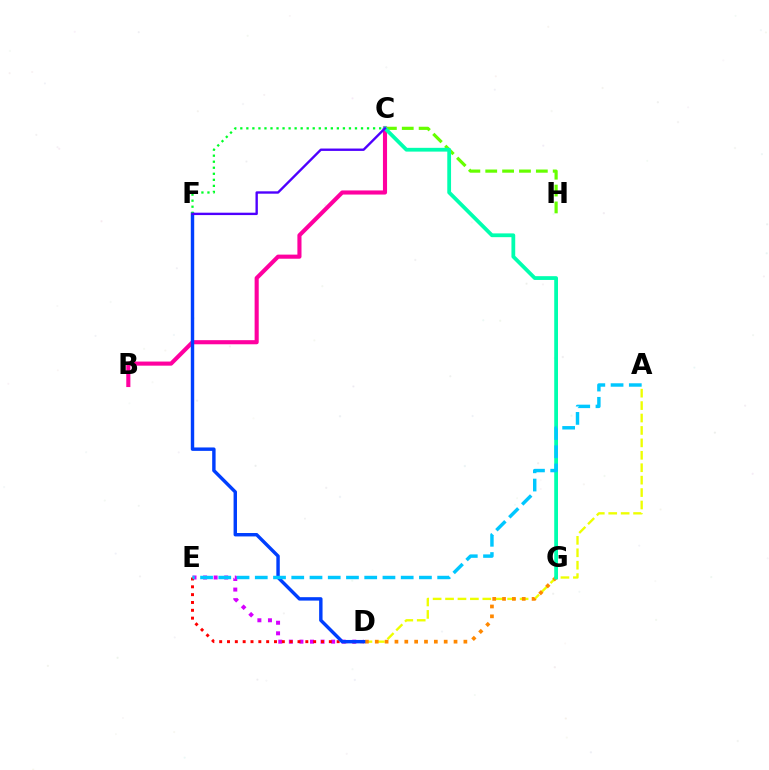{('A', 'D'): [{'color': '#eeff00', 'line_style': 'dashed', 'thickness': 1.69}], ('D', 'E'): [{'color': '#d600ff', 'line_style': 'dotted', 'thickness': 2.87}, {'color': '#ff0000', 'line_style': 'dotted', 'thickness': 2.13}], ('B', 'C'): [{'color': '#ff00a0', 'line_style': 'solid', 'thickness': 2.96}], ('C', 'H'): [{'color': '#66ff00', 'line_style': 'dashed', 'thickness': 2.29}], ('D', 'G'): [{'color': '#ff8800', 'line_style': 'dotted', 'thickness': 2.67}], ('D', 'F'): [{'color': '#003fff', 'line_style': 'solid', 'thickness': 2.46}], ('C', 'G'): [{'color': '#00ffaf', 'line_style': 'solid', 'thickness': 2.72}], ('A', 'E'): [{'color': '#00c7ff', 'line_style': 'dashed', 'thickness': 2.48}], ('C', 'F'): [{'color': '#00ff27', 'line_style': 'dotted', 'thickness': 1.64}, {'color': '#4f00ff', 'line_style': 'solid', 'thickness': 1.71}]}